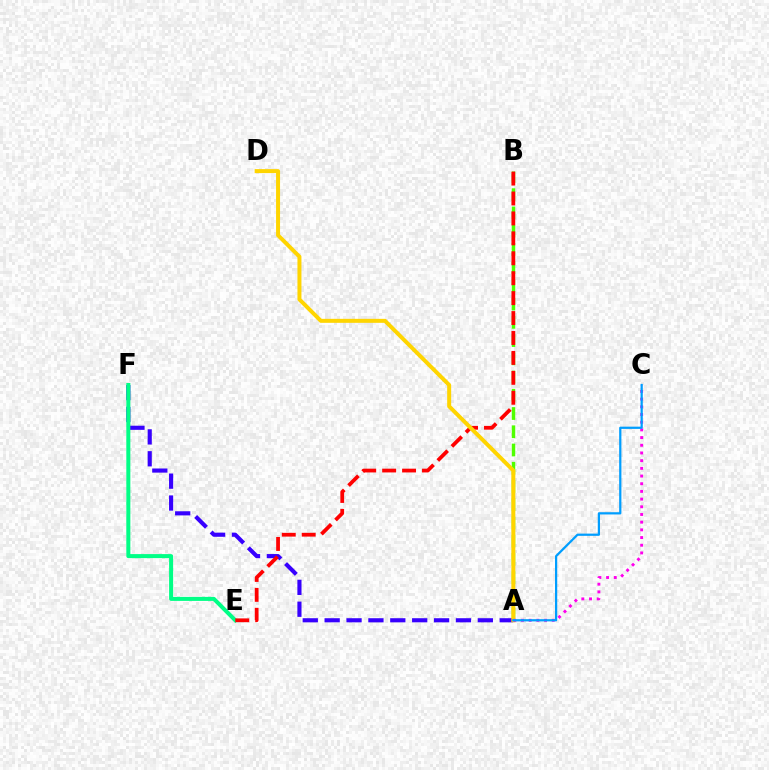{('A', 'B'): [{'color': '#4fff00', 'line_style': 'dashed', 'thickness': 2.48}], ('A', 'F'): [{'color': '#3700ff', 'line_style': 'dashed', 'thickness': 2.97}], ('E', 'F'): [{'color': '#00ff86', 'line_style': 'solid', 'thickness': 2.9}], ('B', 'E'): [{'color': '#ff0000', 'line_style': 'dashed', 'thickness': 2.71}], ('A', 'D'): [{'color': '#ffd500', 'line_style': 'solid', 'thickness': 2.87}], ('A', 'C'): [{'color': '#ff00ed', 'line_style': 'dotted', 'thickness': 2.09}, {'color': '#009eff', 'line_style': 'solid', 'thickness': 1.61}]}